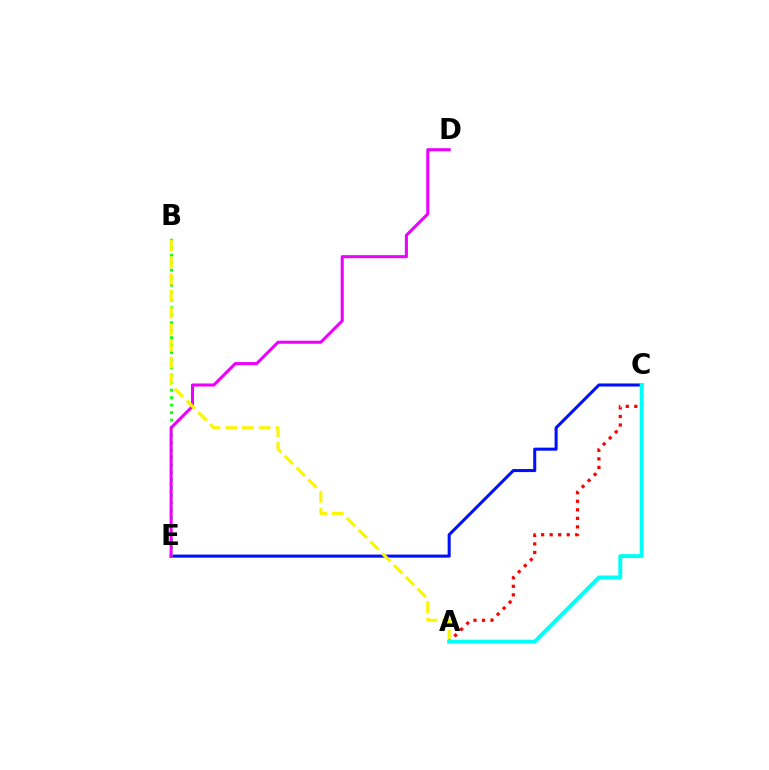{('C', 'E'): [{'color': '#0010ff', 'line_style': 'solid', 'thickness': 2.19}], ('B', 'E'): [{'color': '#08ff00', 'line_style': 'dotted', 'thickness': 2.04}], ('D', 'E'): [{'color': '#ee00ff', 'line_style': 'solid', 'thickness': 2.2}], ('A', 'B'): [{'color': '#fcf500', 'line_style': 'dashed', 'thickness': 2.27}], ('A', 'C'): [{'color': '#ff0000', 'line_style': 'dotted', 'thickness': 2.32}, {'color': '#00fff6', 'line_style': 'solid', 'thickness': 2.84}]}